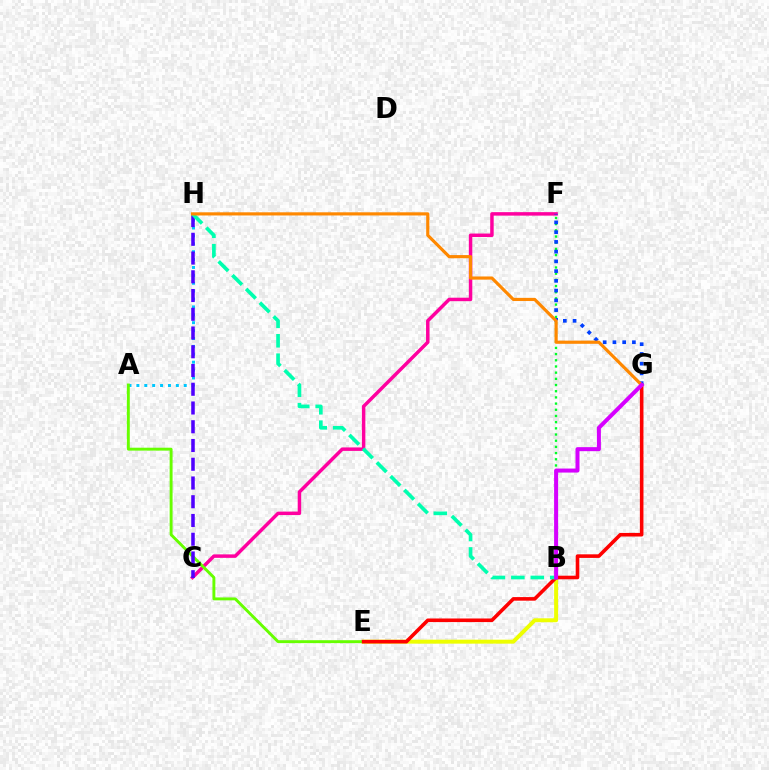{('B', 'E'): [{'color': '#eeff00', 'line_style': 'solid', 'thickness': 2.85}], ('A', 'H'): [{'color': '#00c7ff', 'line_style': 'dotted', 'thickness': 2.14}], ('C', 'F'): [{'color': '#ff00a0', 'line_style': 'solid', 'thickness': 2.5}], ('B', 'F'): [{'color': '#00ff27', 'line_style': 'dotted', 'thickness': 1.68}], ('A', 'E'): [{'color': '#66ff00', 'line_style': 'solid', 'thickness': 2.1}], ('C', 'H'): [{'color': '#4f00ff', 'line_style': 'dashed', 'thickness': 2.55}], ('E', 'G'): [{'color': '#ff0000', 'line_style': 'solid', 'thickness': 2.58}], ('B', 'H'): [{'color': '#00ffaf', 'line_style': 'dashed', 'thickness': 2.64}], ('F', 'G'): [{'color': '#003fff', 'line_style': 'dotted', 'thickness': 2.65}], ('G', 'H'): [{'color': '#ff8800', 'line_style': 'solid', 'thickness': 2.28}], ('B', 'G'): [{'color': '#d600ff', 'line_style': 'solid', 'thickness': 2.89}]}